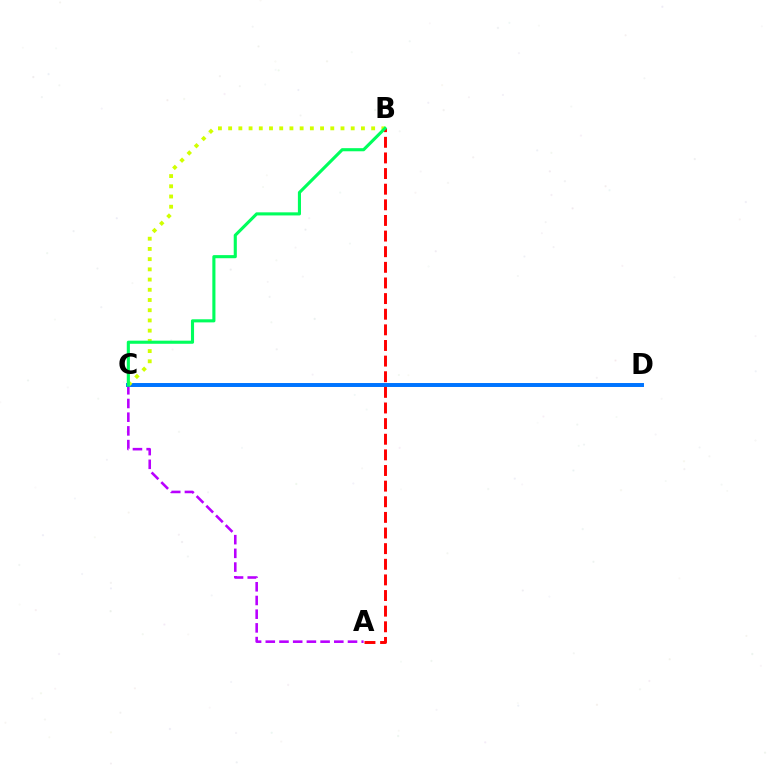{('A', 'C'): [{'color': '#b900ff', 'line_style': 'dashed', 'thickness': 1.86}], ('C', 'D'): [{'color': '#0074ff', 'line_style': 'solid', 'thickness': 2.85}], ('B', 'C'): [{'color': '#d1ff00', 'line_style': 'dotted', 'thickness': 2.78}, {'color': '#00ff5c', 'line_style': 'solid', 'thickness': 2.24}], ('A', 'B'): [{'color': '#ff0000', 'line_style': 'dashed', 'thickness': 2.12}]}